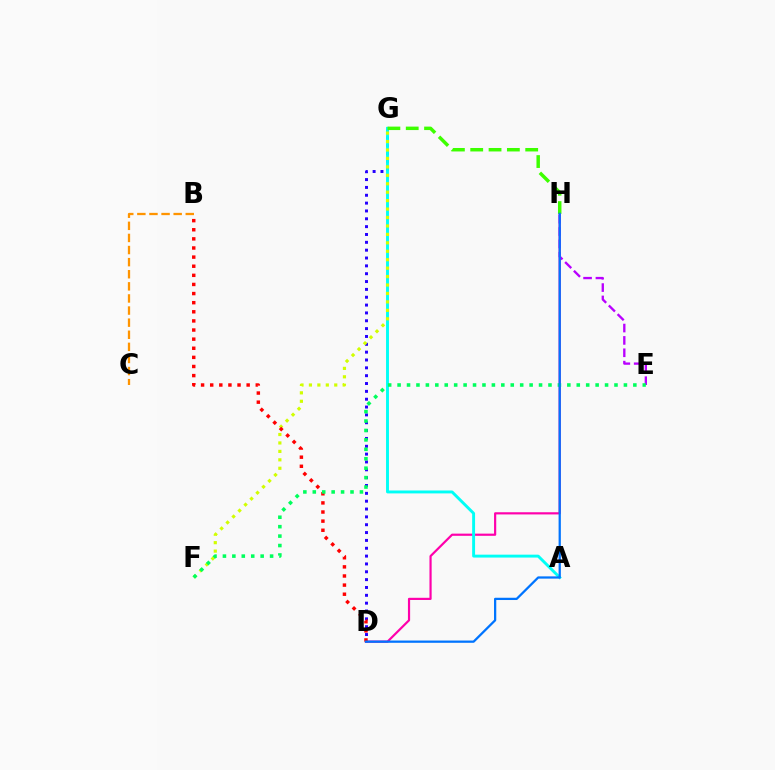{('D', 'G'): [{'color': '#2500ff', 'line_style': 'dotted', 'thickness': 2.13}], ('D', 'H'): [{'color': '#ff00ac', 'line_style': 'solid', 'thickness': 1.57}, {'color': '#0074ff', 'line_style': 'solid', 'thickness': 1.63}], ('E', 'H'): [{'color': '#b900ff', 'line_style': 'dashed', 'thickness': 1.68}], ('A', 'G'): [{'color': '#00fff6', 'line_style': 'solid', 'thickness': 2.1}], ('F', 'G'): [{'color': '#d1ff00', 'line_style': 'dotted', 'thickness': 2.29}], ('G', 'H'): [{'color': '#3dff00', 'line_style': 'dashed', 'thickness': 2.49}], ('B', 'D'): [{'color': '#ff0000', 'line_style': 'dotted', 'thickness': 2.48}], ('E', 'F'): [{'color': '#00ff5c', 'line_style': 'dotted', 'thickness': 2.56}], ('B', 'C'): [{'color': '#ff9400', 'line_style': 'dashed', 'thickness': 1.64}]}